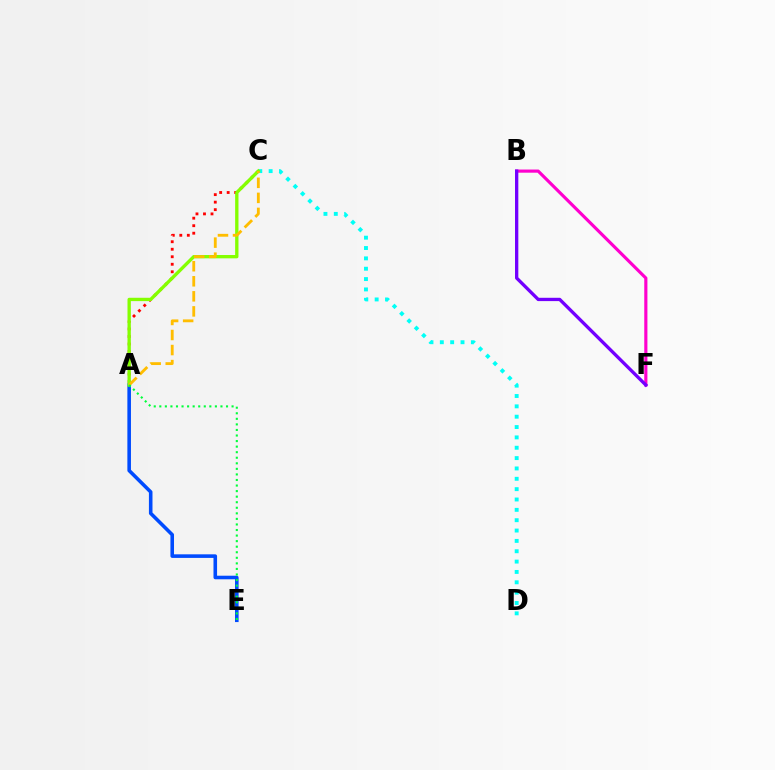{('C', 'D'): [{'color': '#00fff6', 'line_style': 'dotted', 'thickness': 2.81}], ('A', 'C'): [{'color': '#ff0000', 'line_style': 'dotted', 'thickness': 2.04}, {'color': '#84ff00', 'line_style': 'solid', 'thickness': 2.4}, {'color': '#ffbd00', 'line_style': 'dashed', 'thickness': 2.04}], ('A', 'E'): [{'color': '#004bff', 'line_style': 'solid', 'thickness': 2.58}, {'color': '#00ff39', 'line_style': 'dotted', 'thickness': 1.51}], ('B', 'F'): [{'color': '#ff00cf', 'line_style': 'solid', 'thickness': 2.27}, {'color': '#7200ff', 'line_style': 'solid', 'thickness': 2.38}]}